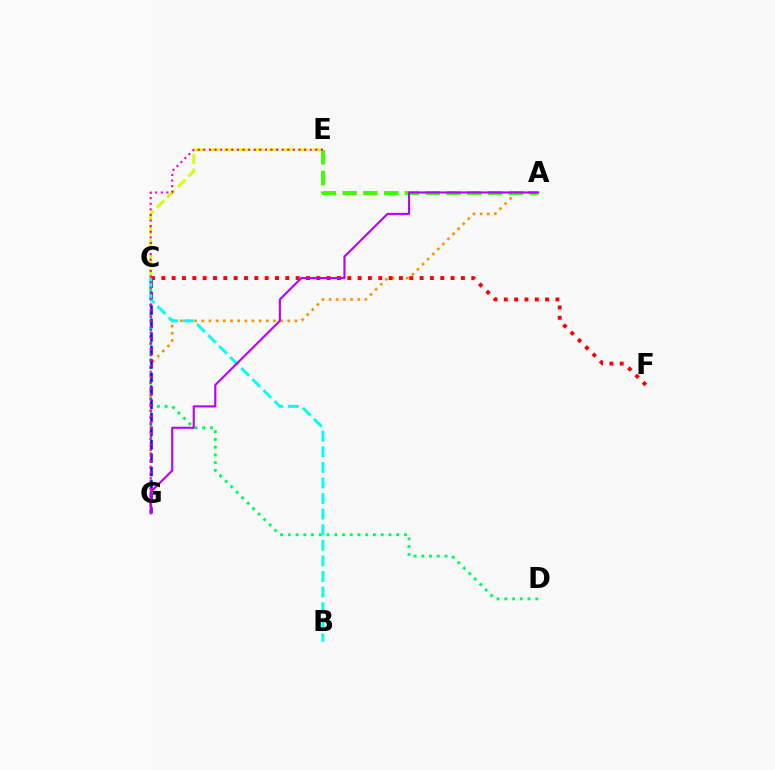{('A', 'G'): [{'color': '#ff9400', 'line_style': 'dotted', 'thickness': 1.95}, {'color': '#b900ff', 'line_style': 'solid', 'thickness': 1.53}], ('A', 'E'): [{'color': '#3dff00', 'line_style': 'dashed', 'thickness': 2.82}], ('C', 'D'): [{'color': '#00ff5c', 'line_style': 'dotted', 'thickness': 2.1}], ('C', 'G'): [{'color': '#0074ff', 'line_style': 'dotted', 'thickness': 1.7}, {'color': '#2500ff', 'line_style': 'dashed', 'thickness': 1.83}], ('C', 'E'): [{'color': '#d1ff00', 'line_style': 'dashed', 'thickness': 2.01}], ('C', 'F'): [{'color': '#ff0000', 'line_style': 'dotted', 'thickness': 2.81}], ('B', 'C'): [{'color': '#00fff6', 'line_style': 'dashed', 'thickness': 2.12}], ('E', 'G'): [{'color': '#ff00ac', 'line_style': 'dotted', 'thickness': 1.52}]}